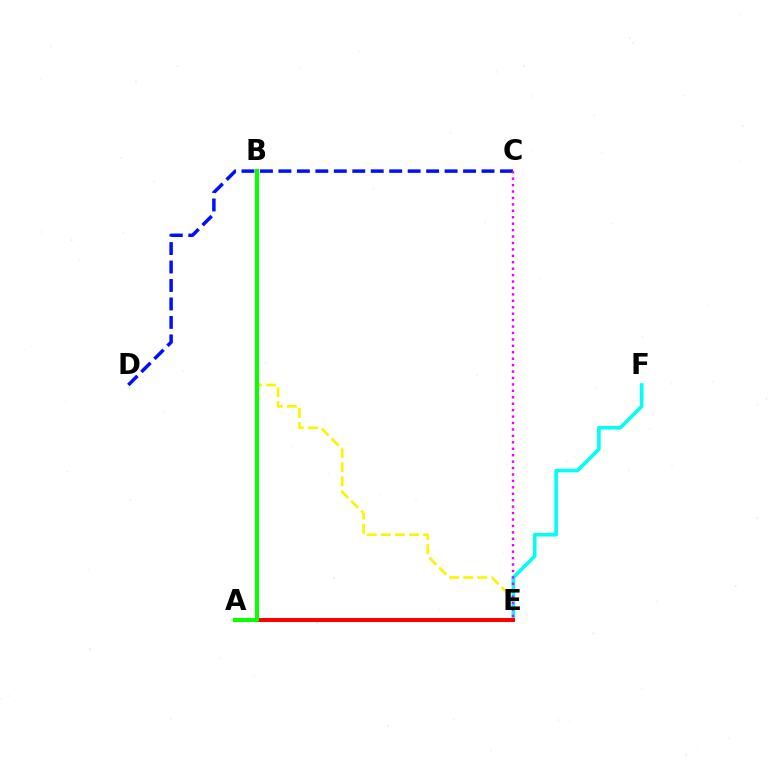{('B', 'E'): [{'color': '#fcf500', 'line_style': 'dashed', 'thickness': 1.91}], ('C', 'D'): [{'color': '#0010ff', 'line_style': 'dashed', 'thickness': 2.51}], ('E', 'F'): [{'color': '#00fff6', 'line_style': 'solid', 'thickness': 2.6}], ('C', 'E'): [{'color': '#ee00ff', 'line_style': 'dotted', 'thickness': 1.75}], ('A', 'E'): [{'color': '#ff0000', 'line_style': 'solid', 'thickness': 2.88}], ('A', 'B'): [{'color': '#08ff00', 'line_style': 'solid', 'thickness': 2.93}]}